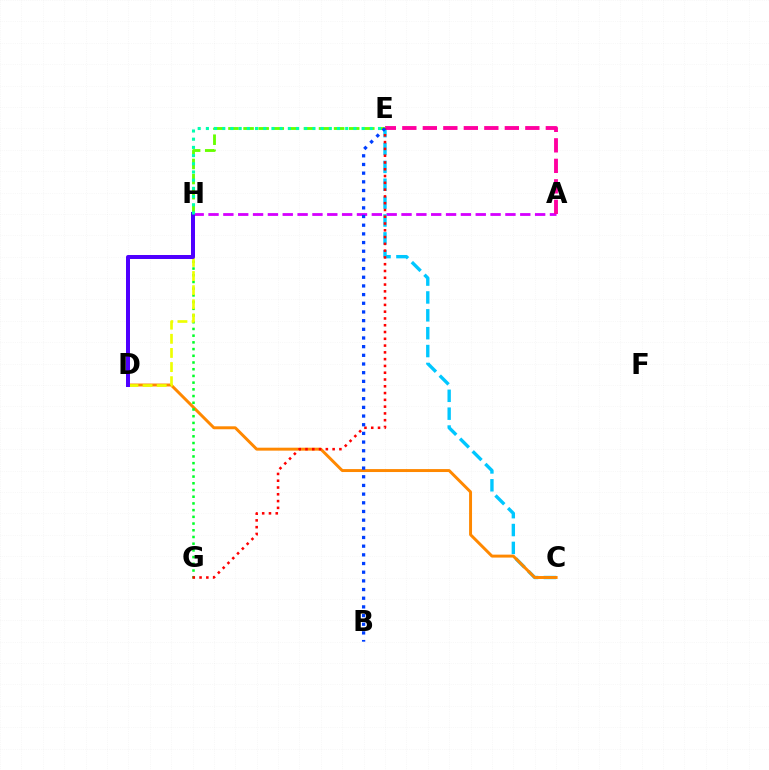{('A', 'H'): [{'color': '#d600ff', 'line_style': 'dashed', 'thickness': 2.02}], ('C', 'E'): [{'color': '#00c7ff', 'line_style': 'dashed', 'thickness': 2.43}], ('C', 'D'): [{'color': '#ff8800', 'line_style': 'solid', 'thickness': 2.12}], ('G', 'H'): [{'color': '#00ff27', 'line_style': 'dotted', 'thickness': 1.82}], ('D', 'H'): [{'color': '#eeff00', 'line_style': 'dashed', 'thickness': 1.92}, {'color': '#4f00ff', 'line_style': 'solid', 'thickness': 2.88}], ('A', 'E'): [{'color': '#ff00a0', 'line_style': 'dashed', 'thickness': 2.78}], ('E', 'H'): [{'color': '#66ff00', 'line_style': 'dashed', 'thickness': 2.05}, {'color': '#00ffaf', 'line_style': 'dotted', 'thickness': 2.23}], ('E', 'G'): [{'color': '#ff0000', 'line_style': 'dotted', 'thickness': 1.84}], ('B', 'E'): [{'color': '#003fff', 'line_style': 'dotted', 'thickness': 2.36}]}